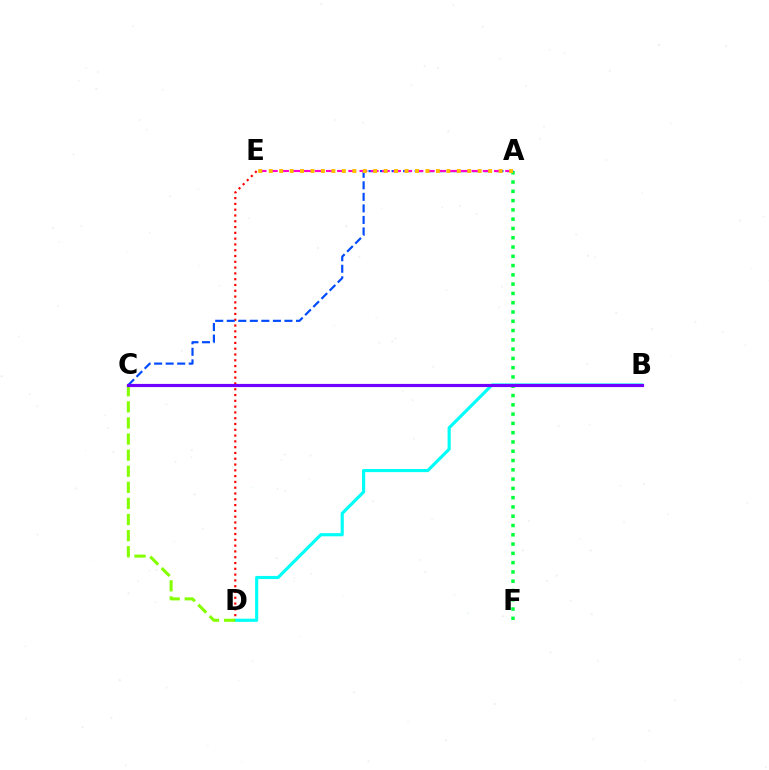{('A', 'F'): [{'color': '#00ff39', 'line_style': 'dotted', 'thickness': 2.52}], ('D', 'E'): [{'color': '#ff0000', 'line_style': 'dotted', 'thickness': 1.57}], ('A', 'C'): [{'color': '#004bff', 'line_style': 'dashed', 'thickness': 1.57}], ('B', 'D'): [{'color': '#00fff6', 'line_style': 'solid', 'thickness': 2.26}], ('A', 'E'): [{'color': '#ff00cf', 'line_style': 'dashed', 'thickness': 1.52}, {'color': '#ffbd00', 'line_style': 'dotted', 'thickness': 2.84}], ('C', 'D'): [{'color': '#84ff00', 'line_style': 'dashed', 'thickness': 2.19}], ('B', 'C'): [{'color': '#7200ff', 'line_style': 'solid', 'thickness': 2.28}]}